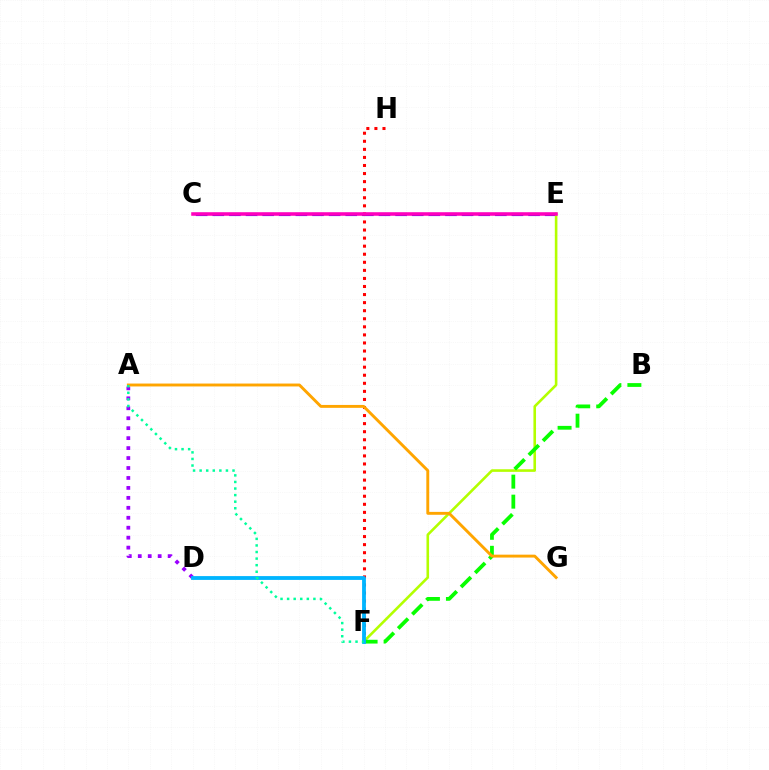{('A', 'D'): [{'color': '#9b00ff', 'line_style': 'dotted', 'thickness': 2.7}], ('C', 'E'): [{'color': '#0010ff', 'line_style': 'dashed', 'thickness': 2.26}, {'color': '#ff00bd', 'line_style': 'solid', 'thickness': 2.56}], ('F', 'H'): [{'color': '#ff0000', 'line_style': 'dotted', 'thickness': 2.19}], ('E', 'F'): [{'color': '#b3ff00', 'line_style': 'solid', 'thickness': 1.87}], ('B', 'F'): [{'color': '#08ff00', 'line_style': 'dashed', 'thickness': 2.72}], ('D', 'F'): [{'color': '#00b5ff', 'line_style': 'solid', 'thickness': 2.75}], ('A', 'G'): [{'color': '#ffa500', 'line_style': 'solid', 'thickness': 2.09}], ('A', 'F'): [{'color': '#00ff9d', 'line_style': 'dotted', 'thickness': 1.79}]}